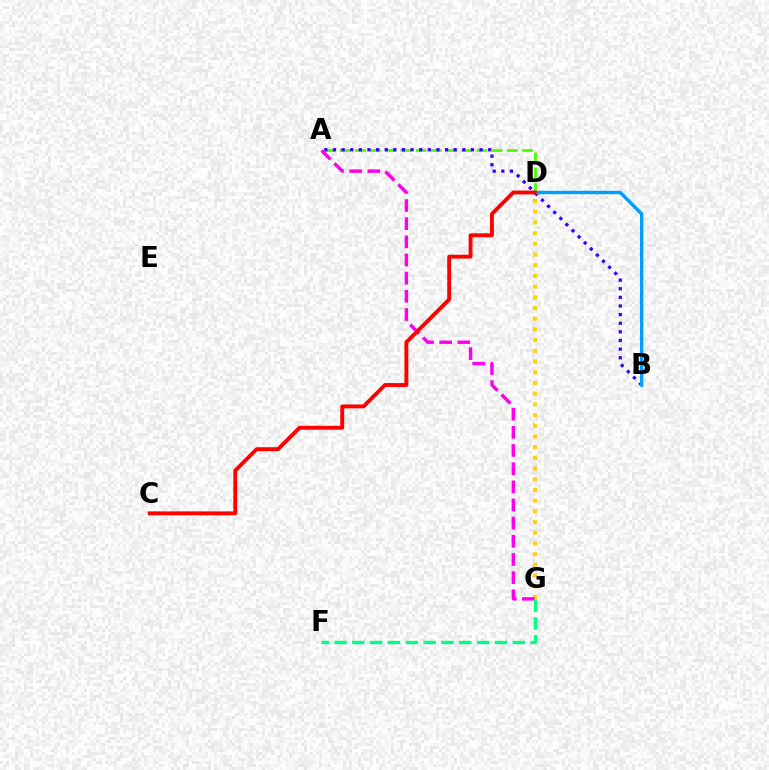{('A', 'D'): [{'color': '#4fff00', 'line_style': 'dashed', 'thickness': 2.07}], ('D', 'G'): [{'color': '#ffd500', 'line_style': 'dotted', 'thickness': 2.91}], ('A', 'G'): [{'color': '#ff00ed', 'line_style': 'dashed', 'thickness': 2.47}], ('A', 'B'): [{'color': '#3700ff', 'line_style': 'dotted', 'thickness': 2.34}], ('F', 'G'): [{'color': '#00ff86', 'line_style': 'dashed', 'thickness': 2.42}], ('B', 'D'): [{'color': '#009eff', 'line_style': 'solid', 'thickness': 2.45}], ('C', 'D'): [{'color': '#ff0000', 'line_style': 'solid', 'thickness': 2.79}]}